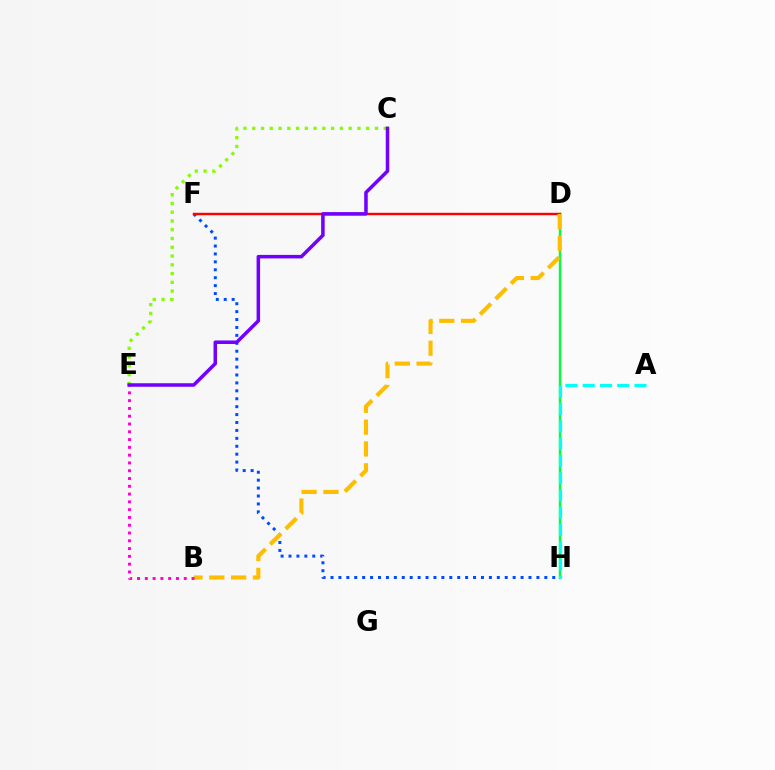{('D', 'H'): [{'color': '#00ff39', 'line_style': 'solid', 'thickness': 1.73}], ('F', 'H'): [{'color': '#004bff', 'line_style': 'dotted', 'thickness': 2.15}], ('D', 'F'): [{'color': '#ff0000', 'line_style': 'solid', 'thickness': 1.76}], ('B', 'D'): [{'color': '#ffbd00', 'line_style': 'dashed', 'thickness': 2.96}], ('C', 'E'): [{'color': '#84ff00', 'line_style': 'dotted', 'thickness': 2.38}, {'color': '#7200ff', 'line_style': 'solid', 'thickness': 2.53}], ('B', 'E'): [{'color': '#ff00cf', 'line_style': 'dotted', 'thickness': 2.12}], ('A', 'H'): [{'color': '#00fff6', 'line_style': 'dashed', 'thickness': 2.35}]}